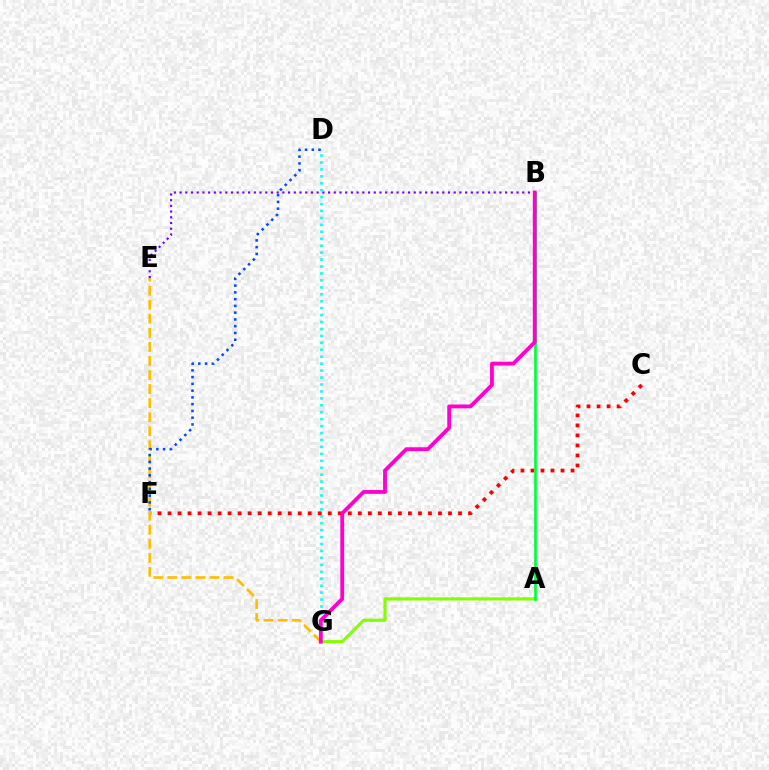{('C', 'F'): [{'color': '#ff0000', 'line_style': 'dotted', 'thickness': 2.72}], ('E', 'G'): [{'color': '#ffbd00', 'line_style': 'dashed', 'thickness': 1.91}], ('B', 'E'): [{'color': '#7200ff', 'line_style': 'dotted', 'thickness': 1.55}], ('D', 'G'): [{'color': '#00fff6', 'line_style': 'dotted', 'thickness': 1.89}], ('A', 'G'): [{'color': '#84ff00', 'line_style': 'solid', 'thickness': 2.28}], ('A', 'B'): [{'color': '#00ff39', 'line_style': 'solid', 'thickness': 1.93}], ('D', 'F'): [{'color': '#004bff', 'line_style': 'dotted', 'thickness': 1.84}], ('B', 'G'): [{'color': '#ff00cf', 'line_style': 'solid', 'thickness': 2.74}]}